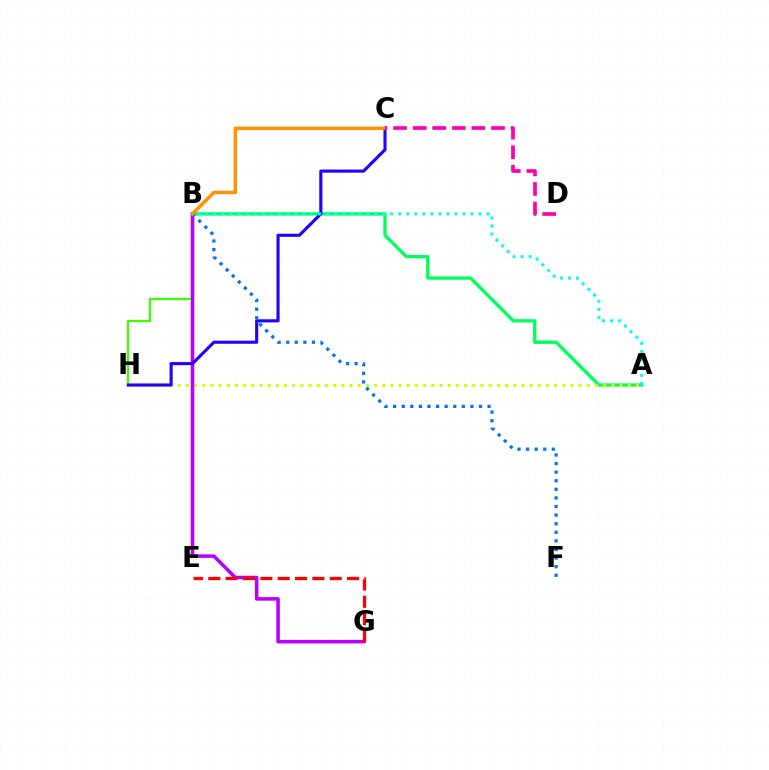{('A', 'B'): [{'color': '#00ff5c', 'line_style': 'solid', 'thickness': 2.38}, {'color': '#00fff6', 'line_style': 'dotted', 'thickness': 2.18}], ('A', 'H'): [{'color': '#d1ff00', 'line_style': 'dotted', 'thickness': 2.22}], ('B', 'H'): [{'color': '#3dff00', 'line_style': 'solid', 'thickness': 1.61}], ('B', 'G'): [{'color': '#b900ff', 'line_style': 'solid', 'thickness': 2.54}], ('C', 'H'): [{'color': '#2500ff', 'line_style': 'solid', 'thickness': 2.24}], ('B', 'F'): [{'color': '#0074ff', 'line_style': 'dotted', 'thickness': 2.33}], ('B', 'C'): [{'color': '#ff9400', 'line_style': 'solid', 'thickness': 2.51}], ('C', 'D'): [{'color': '#ff00ac', 'line_style': 'dashed', 'thickness': 2.66}], ('E', 'G'): [{'color': '#ff0000', 'line_style': 'dashed', 'thickness': 2.36}]}